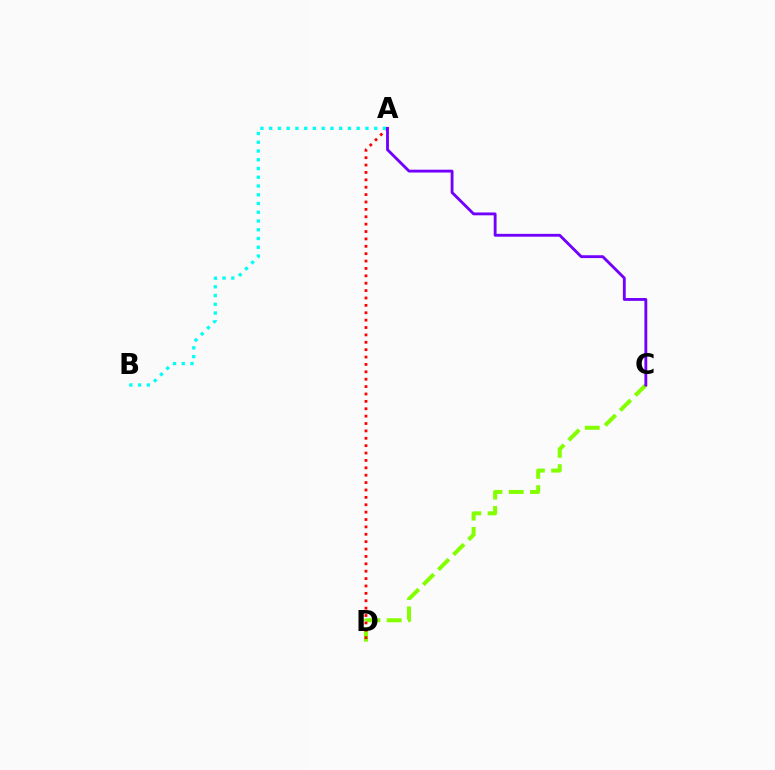{('C', 'D'): [{'color': '#84ff00', 'line_style': 'dashed', 'thickness': 2.89}], ('A', 'D'): [{'color': '#ff0000', 'line_style': 'dotted', 'thickness': 2.01}], ('A', 'B'): [{'color': '#00fff6', 'line_style': 'dotted', 'thickness': 2.38}], ('A', 'C'): [{'color': '#7200ff', 'line_style': 'solid', 'thickness': 2.05}]}